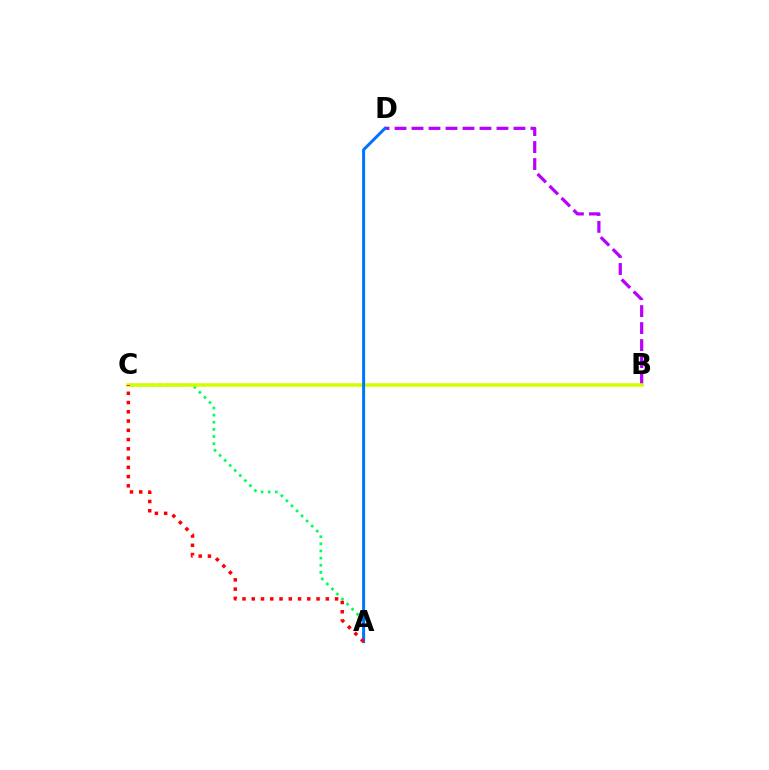{('A', 'C'): [{'color': '#00ff5c', 'line_style': 'dotted', 'thickness': 1.94}, {'color': '#ff0000', 'line_style': 'dotted', 'thickness': 2.52}], ('B', 'D'): [{'color': '#b900ff', 'line_style': 'dashed', 'thickness': 2.31}], ('B', 'C'): [{'color': '#d1ff00', 'line_style': 'solid', 'thickness': 2.55}], ('A', 'D'): [{'color': '#0074ff', 'line_style': 'solid', 'thickness': 2.15}]}